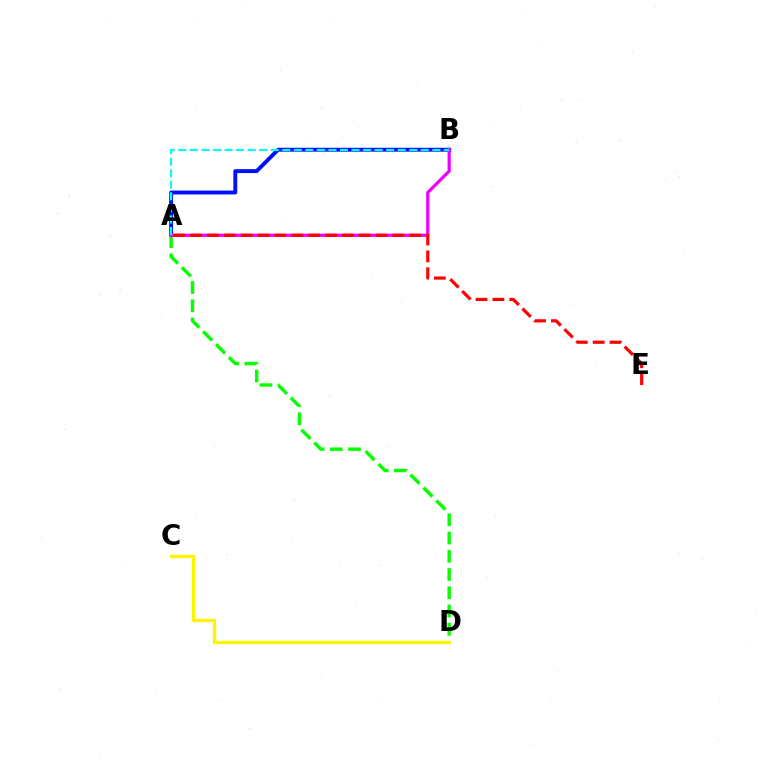{('A', 'B'): [{'color': '#0010ff', 'line_style': 'solid', 'thickness': 2.81}, {'color': '#ee00ff', 'line_style': 'solid', 'thickness': 2.31}, {'color': '#00fff6', 'line_style': 'dashed', 'thickness': 1.57}], ('A', 'D'): [{'color': '#08ff00', 'line_style': 'dashed', 'thickness': 2.48}], ('C', 'D'): [{'color': '#fcf500', 'line_style': 'solid', 'thickness': 2.38}], ('A', 'E'): [{'color': '#ff0000', 'line_style': 'dashed', 'thickness': 2.29}]}